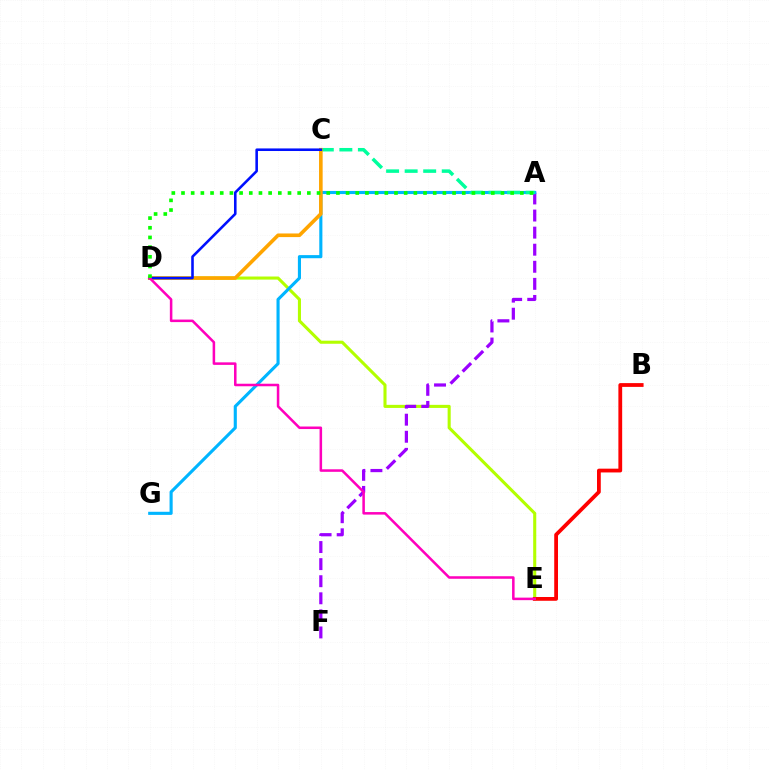{('D', 'E'): [{'color': '#b3ff00', 'line_style': 'solid', 'thickness': 2.22}, {'color': '#ff00bd', 'line_style': 'solid', 'thickness': 1.82}], ('A', 'F'): [{'color': '#9b00ff', 'line_style': 'dashed', 'thickness': 2.32}], ('B', 'E'): [{'color': '#ff0000', 'line_style': 'solid', 'thickness': 2.72}], ('A', 'G'): [{'color': '#00b5ff', 'line_style': 'solid', 'thickness': 2.24}], ('A', 'C'): [{'color': '#00ff9d', 'line_style': 'dashed', 'thickness': 2.52}], ('C', 'D'): [{'color': '#ffa500', 'line_style': 'solid', 'thickness': 2.61}, {'color': '#0010ff', 'line_style': 'solid', 'thickness': 1.86}], ('A', 'D'): [{'color': '#08ff00', 'line_style': 'dotted', 'thickness': 2.63}]}